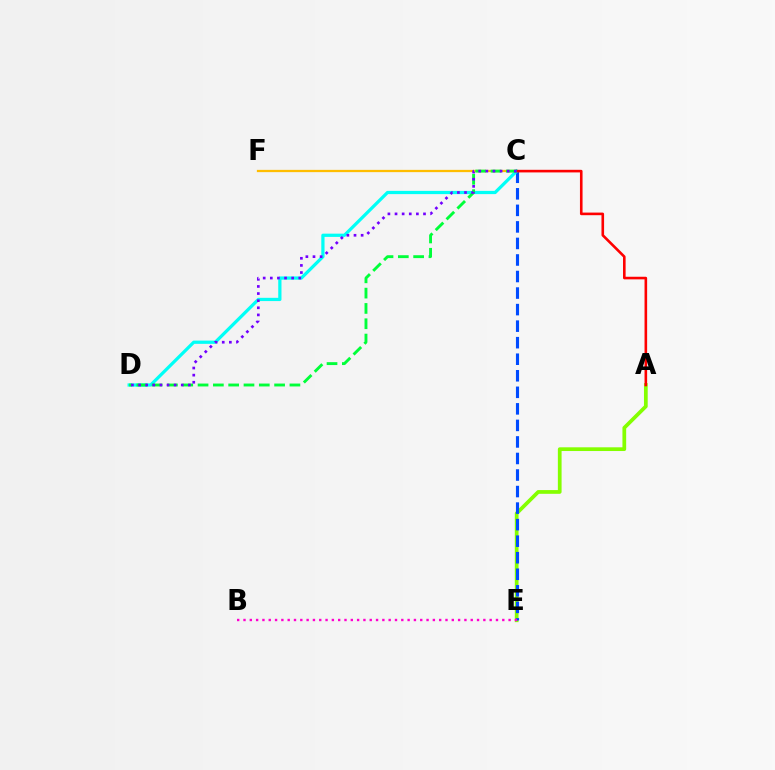{('A', 'E'): [{'color': '#84ff00', 'line_style': 'solid', 'thickness': 2.68}], ('C', 'F'): [{'color': '#ffbd00', 'line_style': 'solid', 'thickness': 1.63}], ('C', 'E'): [{'color': '#004bff', 'line_style': 'dashed', 'thickness': 2.25}], ('C', 'D'): [{'color': '#00fff6', 'line_style': 'solid', 'thickness': 2.33}, {'color': '#00ff39', 'line_style': 'dashed', 'thickness': 2.08}, {'color': '#7200ff', 'line_style': 'dotted', 'thickness': 1.93}], ('A', 'C'): [{'color': '#ff0000', 'line_style': 'solid', 'thickness': 1.88}], ('B', 'E'): [{'color': '#ff00cf', 'line_style': 'dotted', 'thickness': 1.71}]}